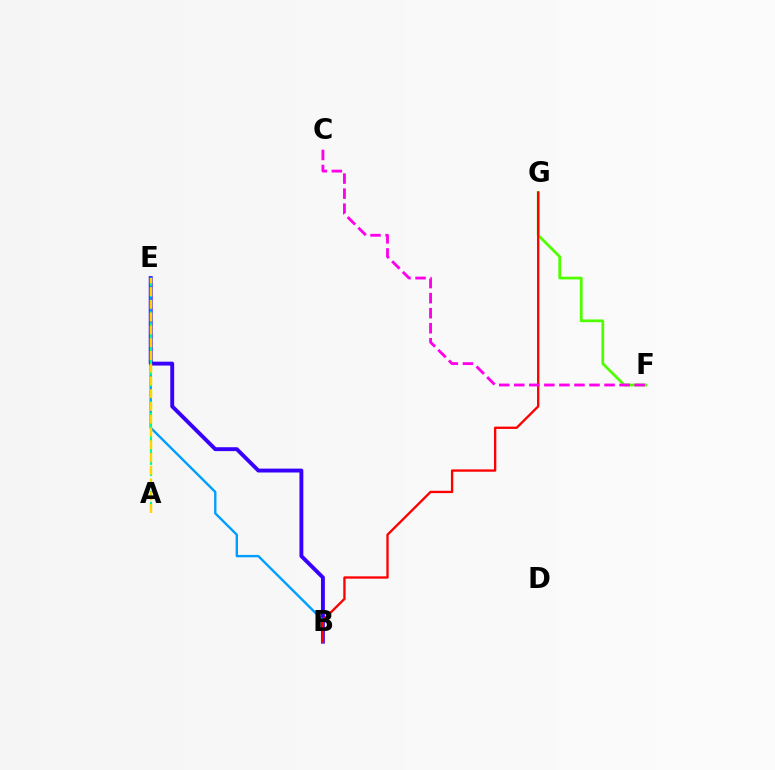{('B', 'E'): [{'color': '#3700ff', 'line_style': 'solid', 'thickness': 2.8}, {'color': '#009eff', 'line_style': 'solid', 'thickness': 1.71}], ('F', 'G'): [{'color': '#4fff00', 'line_style': 'solid', 'thickness': 2.0}], ('B', 'G'): [{'color': '#ff0000', 'line_style': 'solid', 'thickness': 1.68}], ('A', 'E'): [{'color': '#00ff86', 'line_style': 'dashed', 'thickness': 1.52}, {'color': '#ffd500', 'line_style': 'dashed', 'thickness': 1.73}], ('C', 'F'): [{'color': '#ff00ed', 'line_style': 'dashed', 'thickness': 2.04}]}